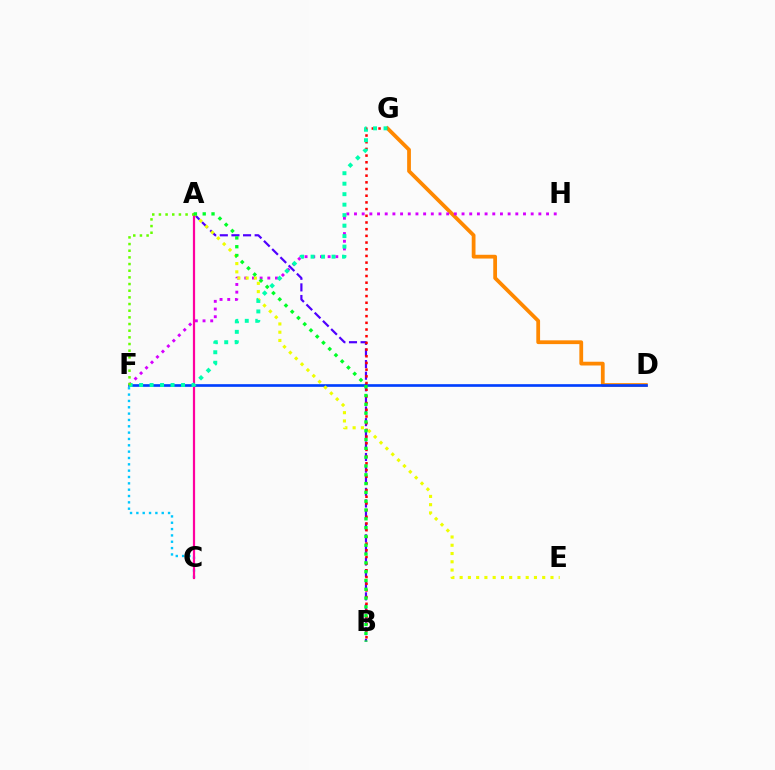{('D', 'G'): [{'color': '#ff8800', 'line_style': 'solid', 'thickness': 2.71}], ('C', 'F'): [{'color': '#00c7ff', 'line_style': 'dotted', 'thickness': 1.72}], ('A', 'B'): [{'color': '#4f00ff', 'line_style': 'dashed', 'thickness': 1.58}, {'color': '#00ff27', 'line_style': 'dotted', 'thickness': 2.39}], ('D', 'F'): [{'color': '#003fff', 'line_style': 'solid', 'thickness': 1.92}], ('B', 'G'): [{'color': '#ff0000', 'line_style': 'dotted', 'thickness': 1.82}], ('F', 'H'): [{'color': '#d600ff', 'line_style': 'dotted', 'thickness': 2.09}], ('A', 'E'): [{'color': '#eeff00', 'line_style': 'dotted', 'thickness': 2.24}], ('A', 'C'): [{'color': '#ff00a0', 'line_style': 'solid', 'thickness': 1.59}], ('F', 'G'): [{'color': '#00ffaf', 'line_style': 'dotted', 'thickness': 2.85}], ('A', 'F'): [{'color': '#66ff00', 'line_style': 'dotted', 'thickness': 1.81}]}